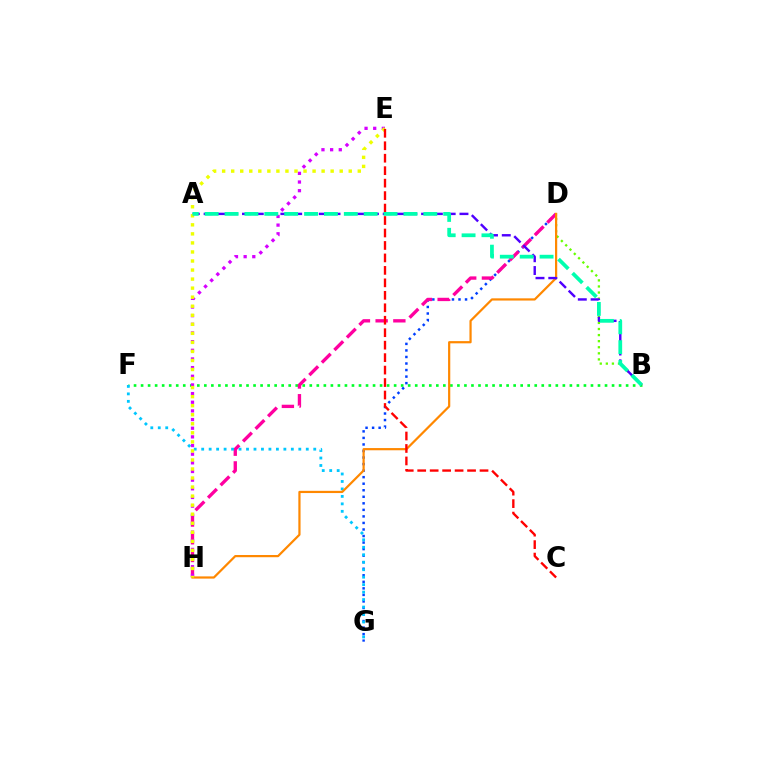{('B', 'F'): [{'color': '#00ff27', 'line_style': 'dotted', 'thickness': 1.91}], ('D', 'G'): [{'color': '#003fff', 'line_style': 'dotted', 'thickness': 1.78}], ('D', 'H'): [{'color': '#ff00a0', 'line_style': 'dashed', 'thickness': 2.41}, {'color': '#ff8800', 'line_style': 'solid', 'thickness': 1.59}], ('F', 'G'): [{'color': '#00c7ff', 'line_style': 'dotted', 'thickness': 2.03}], ('E', 'H'): [{'color': '#d600ff', 'line_style': 'dotted', 'thickness': 2.35}, {'color': '#eeff00', 'line_style': 'dotted', 'thickness': 2.46}], ('B', 'D'): [{'color': '#66ff00', 'line_style': 'dotted', 'thickness': 1.65}], ('A', 'B'): [{'color': '#4f00ff', 'line_style': 'dashed', 'thickness': 1.74}, {'color': '#00ffaf', 'line_style': 'dashed', 'thickness': 2.7}], ('C', 'E'): [{'color': '#ff0000', 'line_style': 'dashed', 'thickness': 1.69}]}